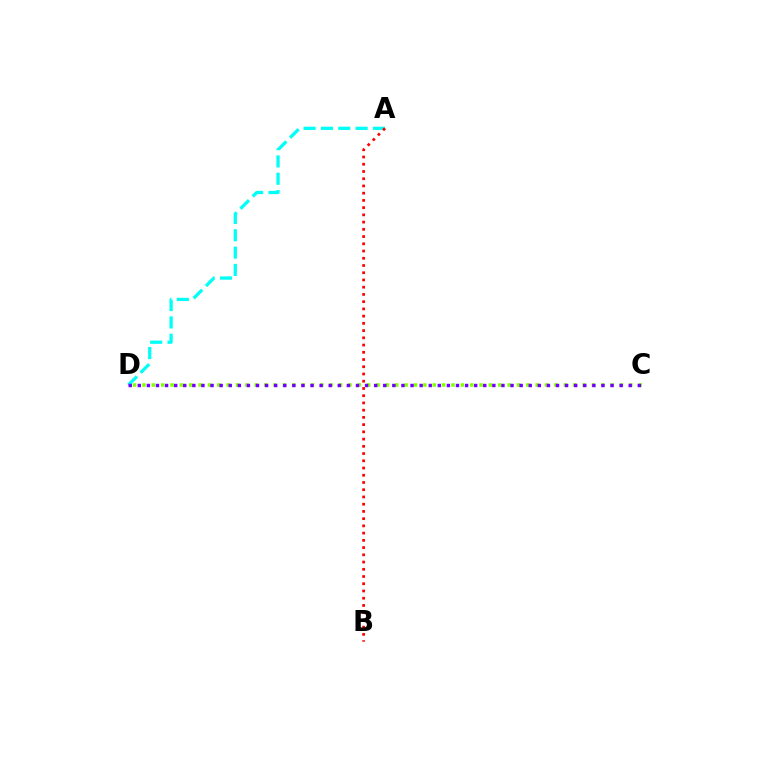{('C', 'D'): [{'color': '#84ff00', 'line_style': 'dotted', 'thickness': 2.54}, {'color': '#7200ff', 'line_style': 'dotted', 'thickness': 2.47}], ('A', 'D'): [{'color': '#00fff6', 'line_style': 'dashed', 'thickness': 2.36}], ('A', 'B'): [{'color': '#ff0000', 'line_style': 'dotted', 'thickness': 1.97}]}